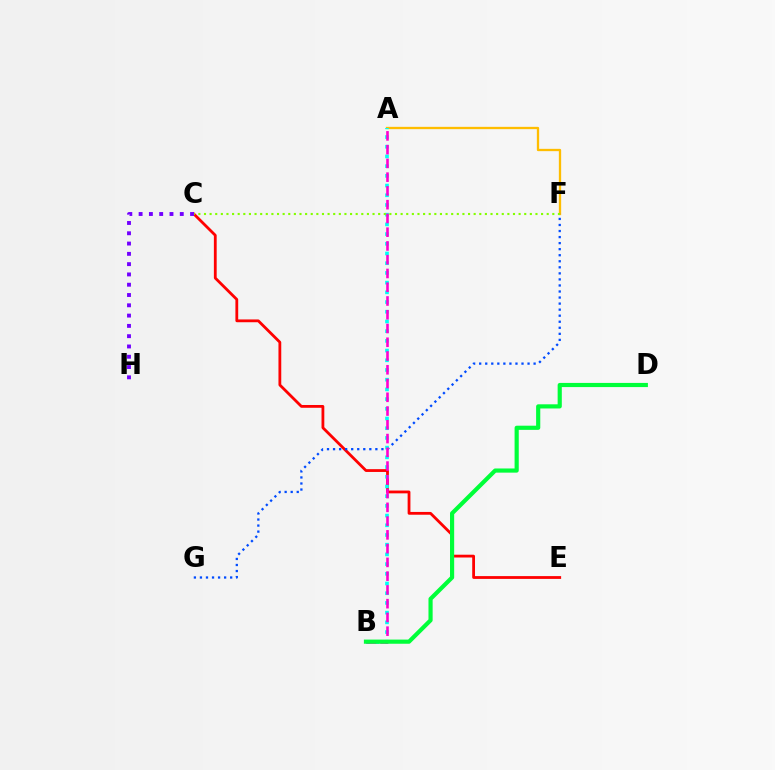{('C', 'E'): [{'color': '#ff0000', 'line_style': 'solid', 'thickness': 2.01}], ('A', 'F'): [{'color': '#ffbd00', 'line_style': 'solid', 'thickness': 1.67}], ('F', 'G'): [{'color': '#004bff', 'line_style': 'dotted', 'thickness': 1.64}], ('A', 'B'): [{'color': '#00fff6', 'line_style': 'dotted', 'thickness': 2.64}, {'color': '#ff00cf', 'line_style': 'dashed', 'thickness': 1.87}], ('C', 'F'): [{'color': '#84ff00', 'line_style': 'dotted', 'thickness': 1.53}], ('B', 'D'): [{'color': '#00ff39', 'line_style': 'solid', 'thickness': 3.0}], ('C', 'H'): [{'color': '#7200ff', 'line_style': 'dotted', 'thickness': 2.8}]}